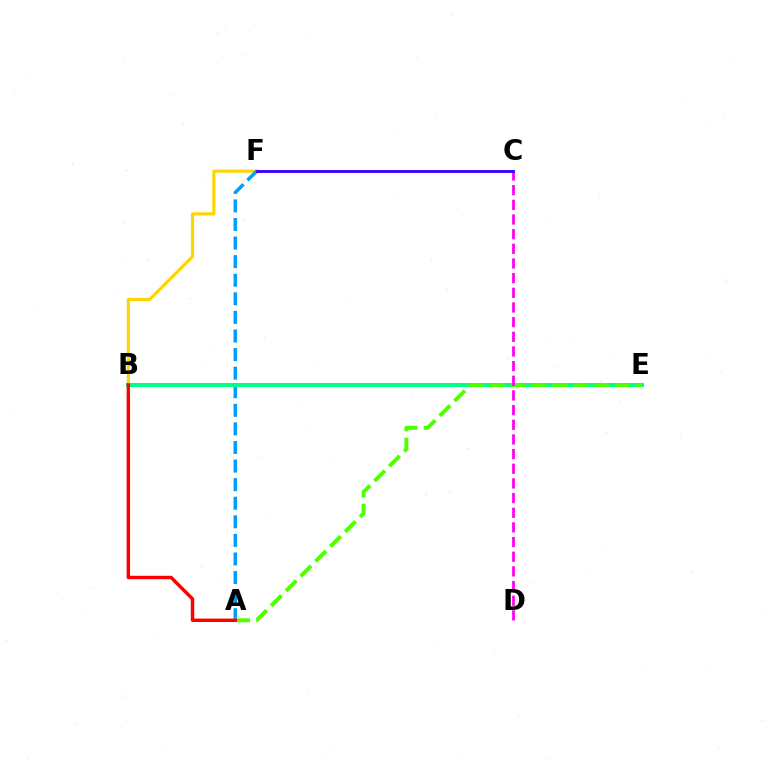{('B', 'F'): [{'color': '#ffd500', 'line_style': 'solid', 'thickness': 2.27}], ('A', 'F'): [{'color': '#009eff', 'line_style': 'dashed', 'thickness': 2.52}], ('B', 'E'): [{'color': '#00ff86', 'line_style': 'solid', 'thickness': 2.92}], ('A', 'E'): [{'color': '#4fff00', 'line_style': 'dashed', 'thickness': 2.85}], ('C', 'D'): [{'color': '#ff00ed', 'line_style': 'dashed', 'thickness': 1.99}], ('A', 'B'): [{'color': '#ff0000', 'line_style': 'solid', 'thickness': 2.46}], ('C', 'F'): [{'color': '#3700ff', 'line_style': 'solid', 'thickness': 2.06}]}